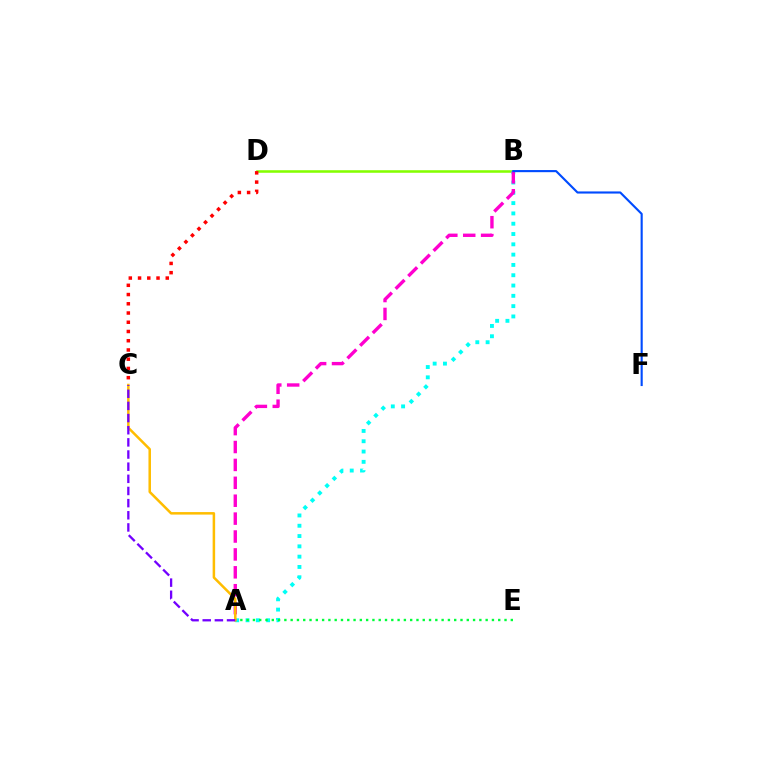{('B', 'D'): [{'color': '#84ff00', 'line_style': 'solid', 'thickness': 1.84}], ('A', 'B'): [{'color': '#00fff6', 'line_style': 'dotted', 'thickness': 2.8}, {'color': '#ff00cf', 'line_style': 'dashed', 'thickness': 2.43}], ('A', 'E'): [{'color': '#00ff39', 'line_style': 'dotted', 'thickness': 1.71}], ('B', 'F'): [{'color': '#004bff', 'line_style': 'solid', 'thickness': 1.53}], ('A', 'C'): [{'color': '#ffbd00', 'line_style': 'solid', 'thickness': 1.81}, {'color': '#7200ff', 'line_style': 'dashed', 'thickness': 1.65}], ('C', 'D'): [{'color': '#ff0000', 'line_style': 'dotted', 'thickness': 2.51}]}